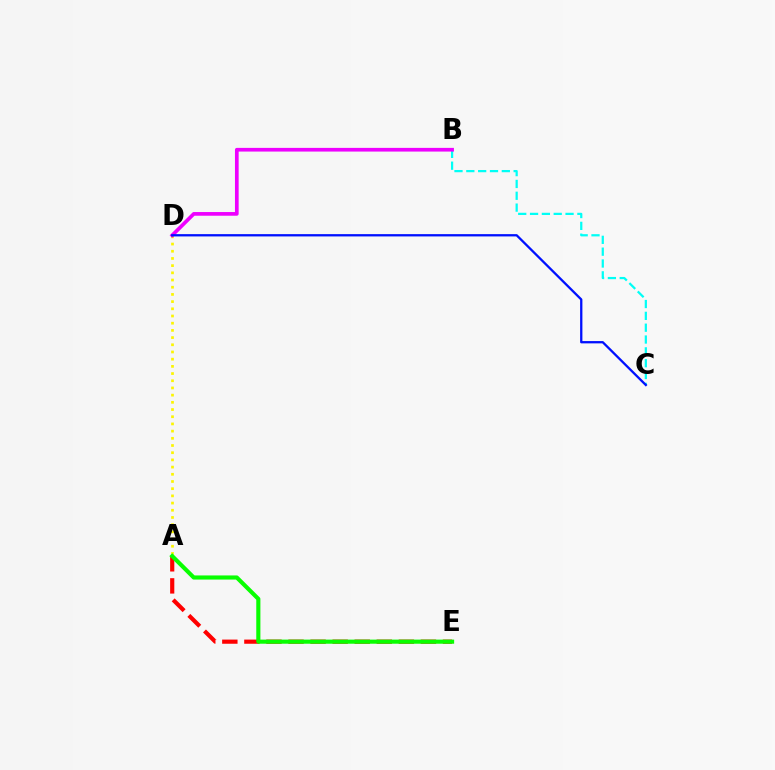{('A', 'D'): [{'color': '#fcf500', 'line_style': 'dotted', 'thickness': 1.95}], ('B', 'C'): [{'color': '#00fff6', 'line_style': 'dashed', 'thickness': 1.61}], ('B', 'D'): [{'color': '#ee00ff', 'line_style': 'solid', 'thickness': 2.66}], ('A', 'E'): [{'color': '#ff0000', 'line_style': 'dashed', 'thickness': 3.0}, {'color': '#08ff00', 'line_style': 'solid', 'thickness': 2.97}], ('C', 'D'): [{'color': '#0010ff', 'line_style': 'solid', 'thickness': 1.65}]}